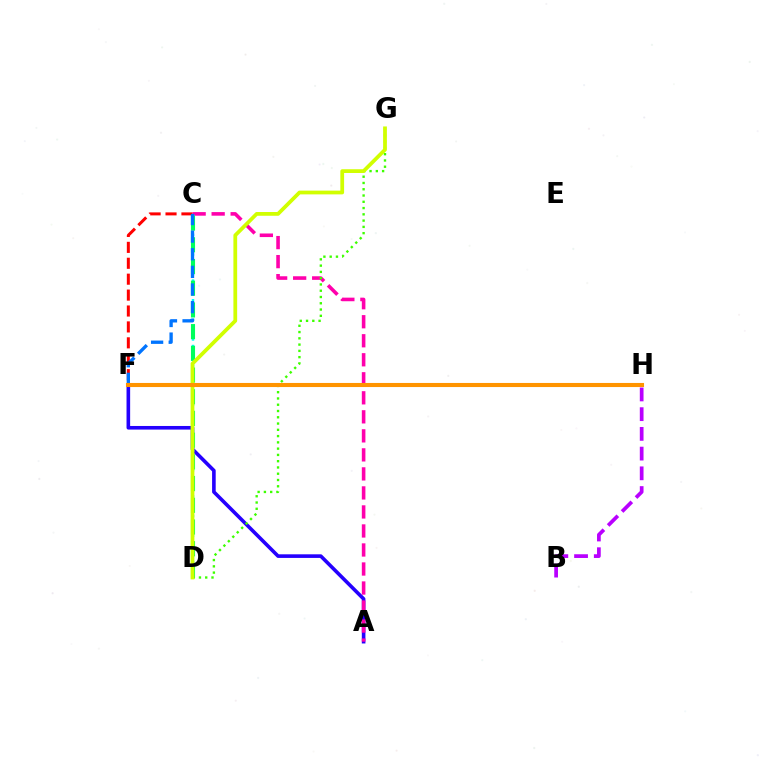{('A', 'F'): [{'color': '#2500ff', 'line_style': 'solid', 'thickness': 2.6}], ('A', 'C'): [{'color': '#ff00ac', 'line_style': 'dashed', 'thickness': 2.58}], ('B', 'H'): [{'color': '#b900ff', 'line_style': 'dashed', 'thickness': 2.68}], ('C', 'D'): [{'color': '#00fff6', 'line_style': 'dotted', 'thickness': 1.78}, {'color': '#00ff5c', 'line_style': 'dashed', 'thickness': 2.95}], ('C', 'F'): [{'color': '#ff0000', 'line_style': 'dashed', 'thickness': 2.16}, {'color': '#0074ff', 'line_style': 'dashed', 'thickness': 2.39}], ('D', 'G'): [{'color': '#3dff00', 'line_style': 'dotted', 'thickness': 1.7}, {'color': '#d1ff00', 'line_style': 'solid', 'thickness': 2.7}], ('F', 'H'): [{'color': '#ff9400', 'line_style': 'solid', 'thickness': 2.94}]}